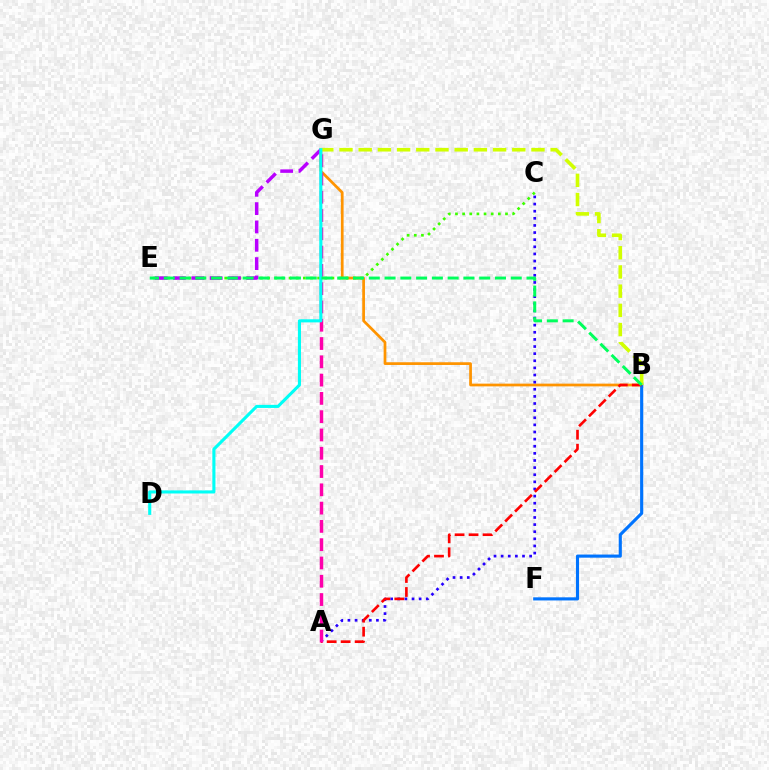{('B', 'G'): [{'color': '#ff9400', 'line_style': 'solid', 'thickness': 1.97}, {'color': '#d1ff00', 'line_style': 'dashed', 'thickness': 2.61}], ('A', 'C'): [{'color': '#2500ff', 'line_style': 'dotted', 'thickness': 1.94}], ('C', 'E'): [{'color': '#3dff00', 'line_style': 'dotted', 'thickness': 1.94}], ('B', 'F'): [{'color': '#0074ff', 'line_style': 'solid', 'thickness': 2.25}], ('A', 'B'): [{'color': '#ff0000', 'line_style': 'dashed', 'thickness': 1.9}], ('A', 'G'): [{'color': '#ff00ac', 'line_style': 'dashed', 'thickness': 2.48}], ('E', 'G'): [{'color': '#b900ff', 'line_style': 'dashed', 'thickness': 2.49}], ('D', 'G'): [{'color': '#00fff6', 'line_style': 'solid', 'thickness': 2.23}], ('B', 'E'): [{'color': '#00ff5c', 'line_style': 'dashed', 'thickness': 2.14}]}